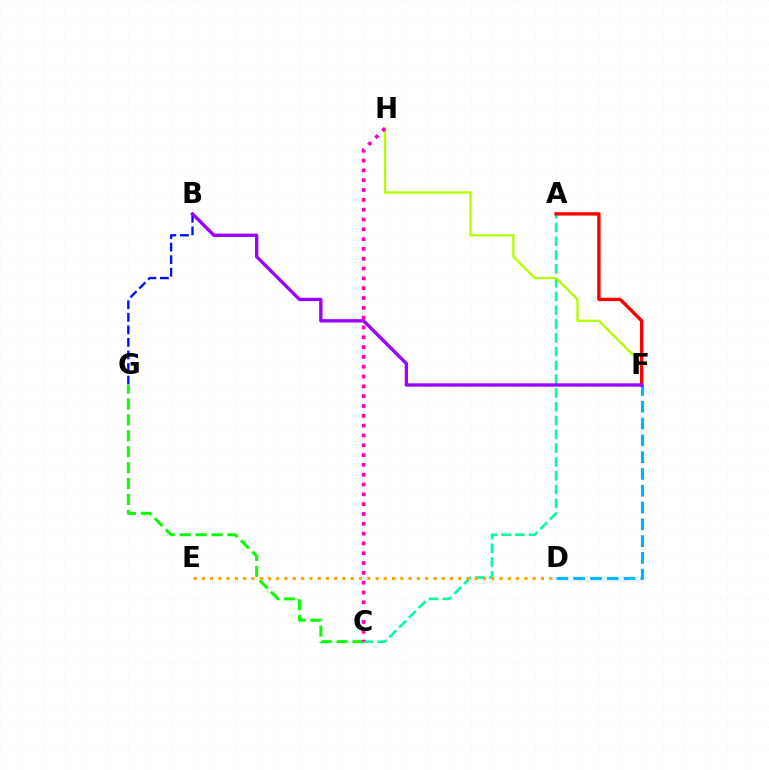{('C', 'G'): [{'color': '#08ff00', 'line_style': 'dashed', 'thickness': 2.16}], ('A', 'C'): [{'color': '#00ff9d', 'line_style': 'dashed', 'thickness': 1.87}], ('D', 'E'): [{'color': '#ffa500', 'line_style': 'dotted', 'thickness': 2.25}], ('F', 'H'): [{'color': '#b3ff00', 'line_style': 'solid', 'thickness': 1.66}], ('C', 'H'): [{'color': '#ff00bd', 'line_style': 'dotted', 'thickness': 2.67}], ('B', 'G'): [{'color': '#0010ff', 'line_style': 'dashed', 'thickness': 1.71}], ('D', 'F'): [{'color': '#00b5ff', 'line_style': 'dashed', 'thickness': 2.28}], ('A', 'F'): [{'color': '#ff0000', 'line_style': 'solid', 'thickness': 2.43}], ('B', 'F'): [{'color': '#9b00ff', 'line_style': 'solid', 'thickness': 2.4}]}